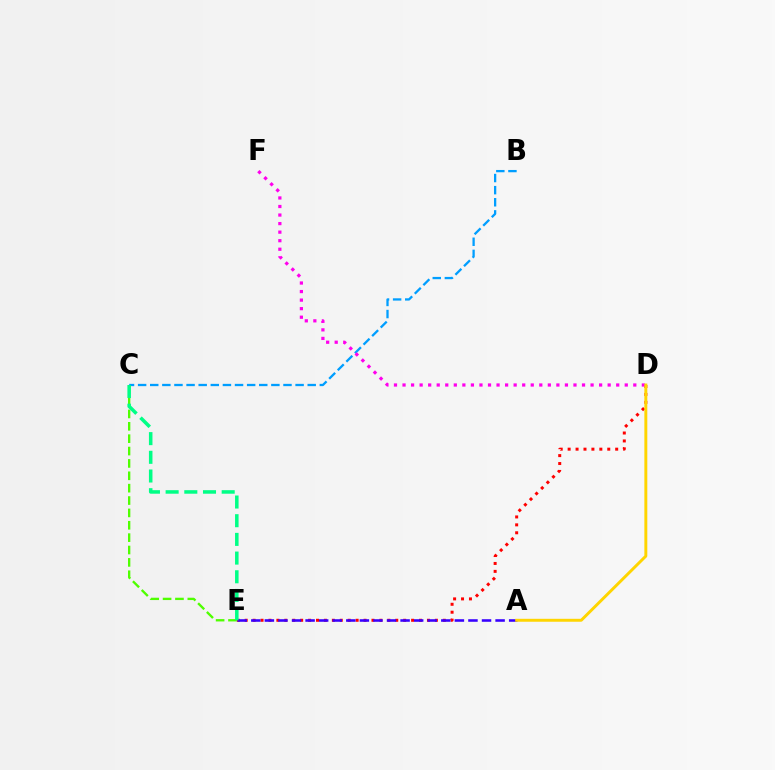{('C', 'E'): [{'color': '#4fff00', 'line_style': 'dashed', 'thickness': 1.68}, {'color': '#00ff86', 'line_style': 'dashed', 'thickness': 2.54}], ('D', 'E'): [{'color': '#ff0000', 'line_style': 'dotted', 'thickness': 2.15}], ('B', 'C'): [{'color': '#009eff', 'line_style': 'dashed', 'thickness': 1.65}], ('D', 'F'): [{'color': '#ff00ed', 'line_style': 'dotted', 'thickness': 2.32}], ('A', 'E'): [{'color': '#3700ff', 'line_style': 'dashed', 'thickness': 1.84}], ('A', 'D'): [{'color': '#ffd500', 'line_style': 'solid', 'thickness': 2.12}]}